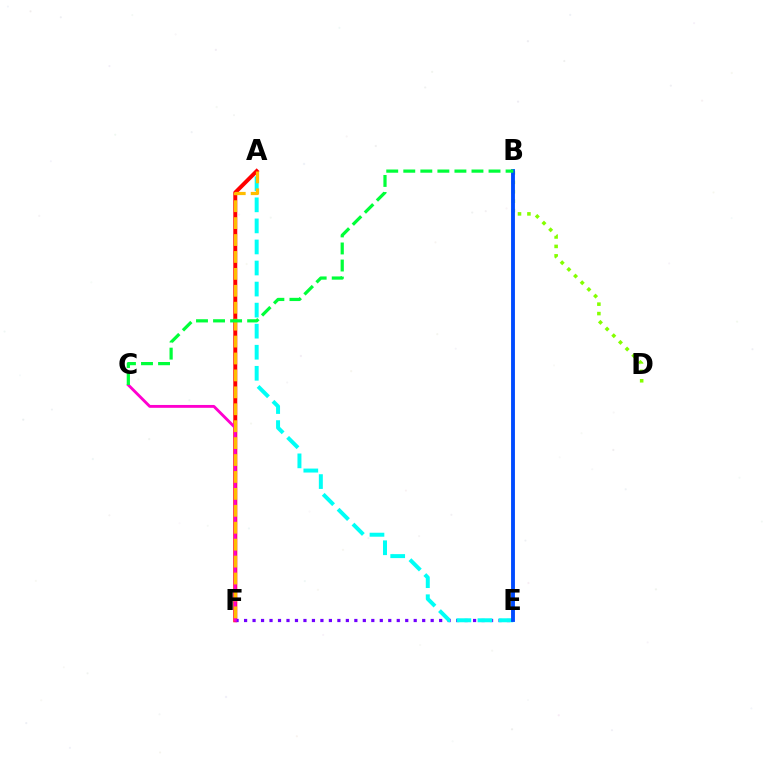{('B', 'D'): [{'color': '#84ff00', 'line_style': 'dotted', 'thickness': 2.56}], ('A', 'F'): [{'color': '#ff0000', 'line_style': 'solid', 'thickness': 2.85}, {'color': '#ffbd00', 'line_style': 'dashed', 'thickness': 2.3}], ('E', 'F'): [{'color': '#7200ff', 'line_style': 'dotted', 'thickness': 2.3}], ('A', 'E'): [{'color': '#00fff6', 'line_style': 'dashed', 'thickness': 2.86}], ('B', 'E'): [{'color': '#004bff', 'line_style': 'solid', 'thickness': 2.79}], ('C', 'F'): [{'color': '#ff00cf', 'line_style': 'solid', 'thickness': 2.05}], ('B', 'C'): [{'color': '#00ff39', 'line_style': 'dashed', 'thickness': 2.32}]}